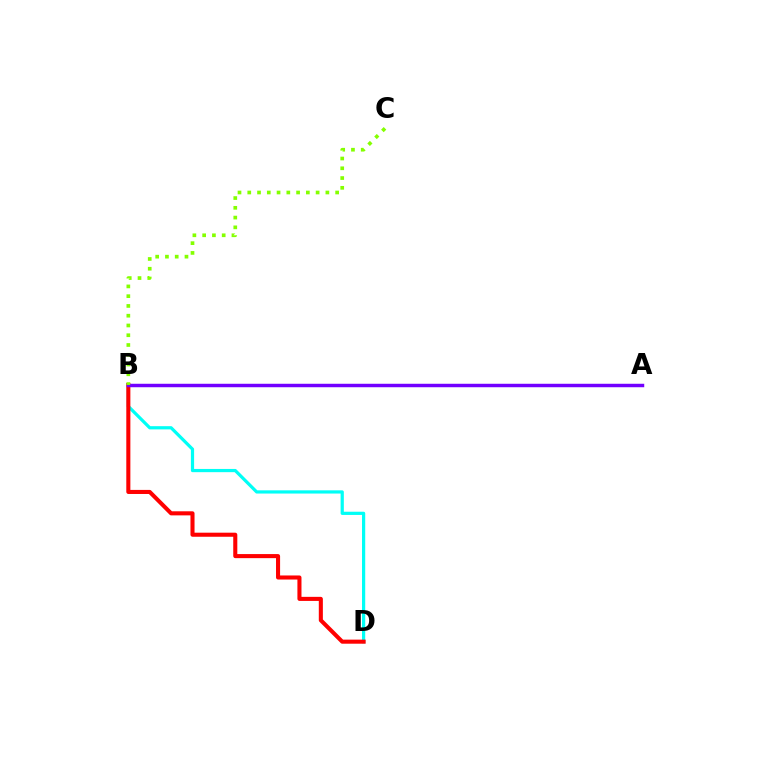{('B', 'D'): [{'color': '#00fff6', 'line_style': 'solid', 'thickness': 2.31}, {'color': '#ff0000', 'line_style': 'solid', 'thickness': 2.93}], ('A', 'B'): [{'color': '#7200ff', 'line_style': 'solid', 'thickness': 2.49}], ('B', 'C'): [{'color': '#84ff00', 'line_style': 'dotted', 'thickness': 2.65}]}